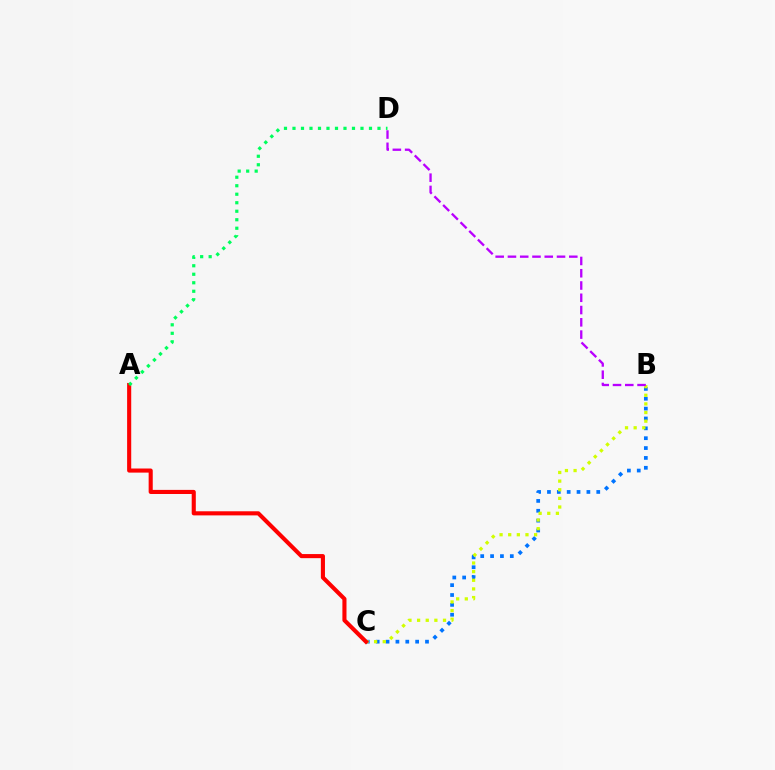{('B', 'C'): [{'color': '#0074ff', 'line_style': 'dotted', 'thickness': 2.68}, {'color': '#d1ff00', 'line_style': 'dotted', 'thickness': 2.35}], ('A', 'C'): [{'color': '#ff0000', 'line_style': 'solid', 'thickness': 2.95}], ('B', 'D'): [{'color': '#b900ff', 'line_style': 'dashed', 'thickness': 1.67}], ('A', 'D'): [{'color': '#00ff5c', 'line_style': 'dotted', 'thickness': 2.31}]}